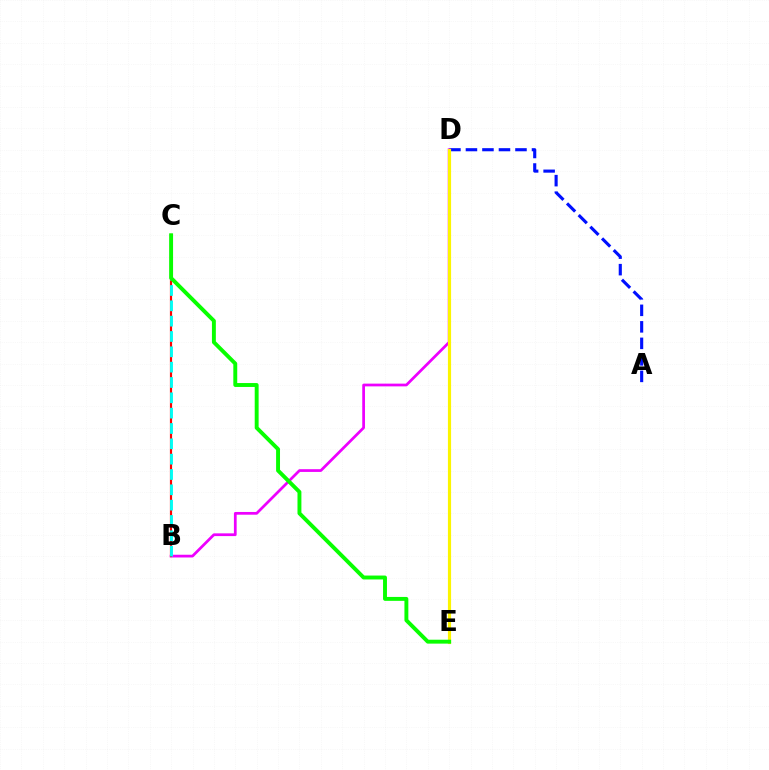{('A', 'D'): [{'color': '#0010ff', 'line_style': 'dashed', 'thickness': 2.24}], ('B', 'D'): [{'color': '#ee00ff', 'line_style': 'solid', 'thickness': 1.97}], ('B', 'C'): [{'color': '#ff0000', 'line_style': 'solid', 'thickness': 1.57}, {'color': '#00fff6', 'line_style': 'dashed', 'thickness': 2.08}], ('D', 'E'): [{'color': '#fcf500', 'line_style': 'solid', 'thickness': 2.29}], ('C', 'E'): [{'color': '#08ff00', 'line_style': 'solid', 'thickness': 2.82}]}